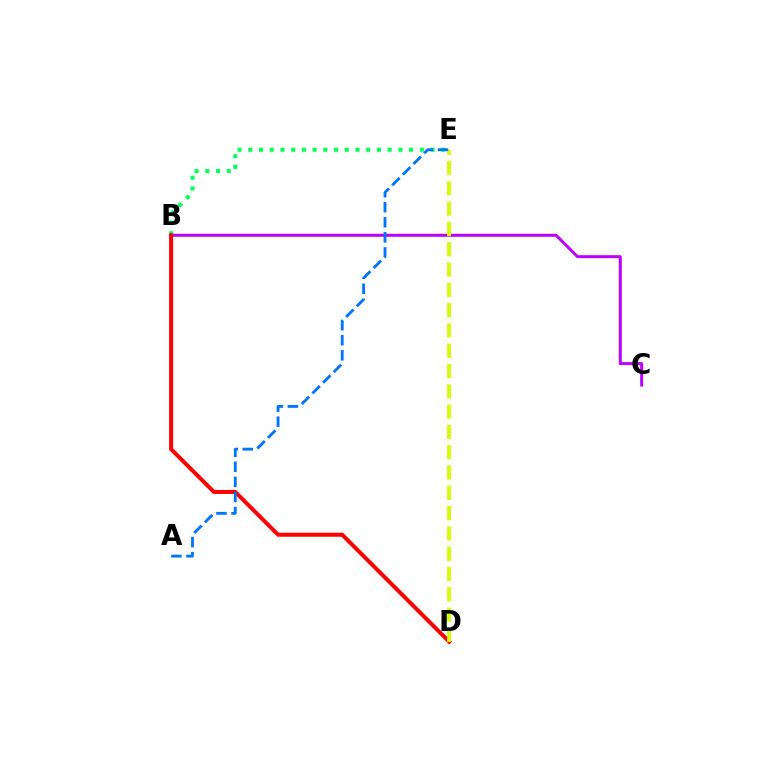{('B', 'C'): [{'color': '#b900ff', 'line_style': 'solid', 'thickness': 2.15}], ('B', 'E'): [{'color': '#00ff5c', 'line_style': 'dotted', 'thickness': 2.91}], ('B', 'D'): [{'color': '#ff0000', 'line_style': 'solid', 'thickness': 2.89}], ('D', 'E'): [{'color': '#d1ff00', 'line_style': 'dashed', 'thickness': 2.76}], ('A', 'E'): [{'color': '#0074ff', 'line_style': 'dashed', 'thickness': 2.05}]}